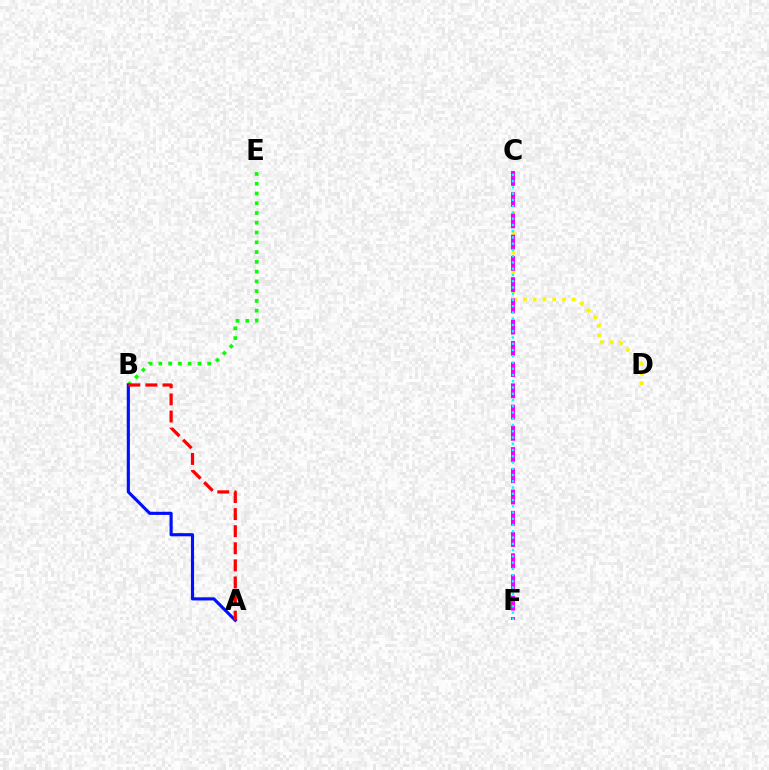{('C', 'D'): [{'color': '#fcf500', 'line_style': 'dotted', 'thickness': 2.65}], ('B', 'E'): [{'color': '#08ff00', 'line_style': 'dotted', 'thickness': 2.65}], ('C', 'F'): [{'color': '#ee00ff', 'line_style': 'dashed', 'thickness': 2.89}, {'color': '#00fff6', 'line_style': 'dotted', 'thickness': 1.7}], ('A', 'B'): [{'color': '#0010ff', 'line_style': 'solid', 'thickness': 2.26}, {'color': '#ff0000', 'line_style': 'dashed', 'thickness': 2.32}]}